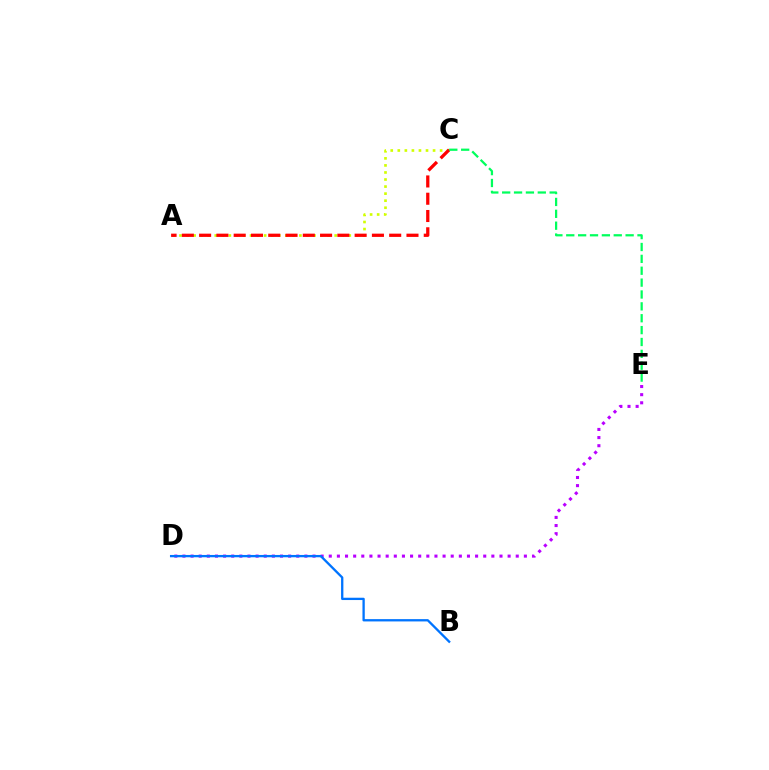{('A', 'C'): [{'color': '#d1ff00', 'line_style': 'dotted', 'thickness': 1.92}, {'color': '#ff0000', 'line_style': 'dashed', 'thickness': 2.35}], ('D', 'E'): [{'color': '#b900ff', 'line_style': 'dotted', 'thickness': 2.21}], ('B', 'D'): [{'color': '#0074ff', 'line_style': 'solid', 'thickness': 1.66}], ('C', 'E'): [{'color': '#00ff5c', 'line_style': 'dashed', 'thickness': 1.61}]}